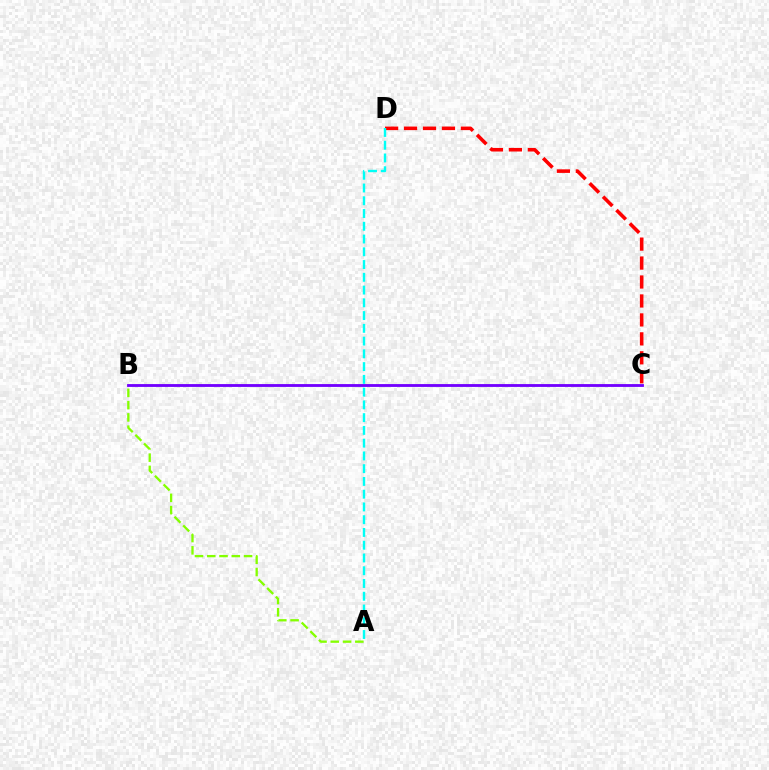{('A', 'B'): [{'color': '#84ff00', 'line_style': 'dashed', 'thickness': 1.67}], ('C', 'D'): [{'color': '#ff0000', 'line_style': 'dashed', 'thickness': 2.57}], ('A', 'D'): [{'color': '#00fff6', 'line_style': 'dashed', 'thickness': 1.73}], ('B', 'C'): [{'color': '#7200ff', 'line_style': 'solid', 'thickness': 2.04}]}